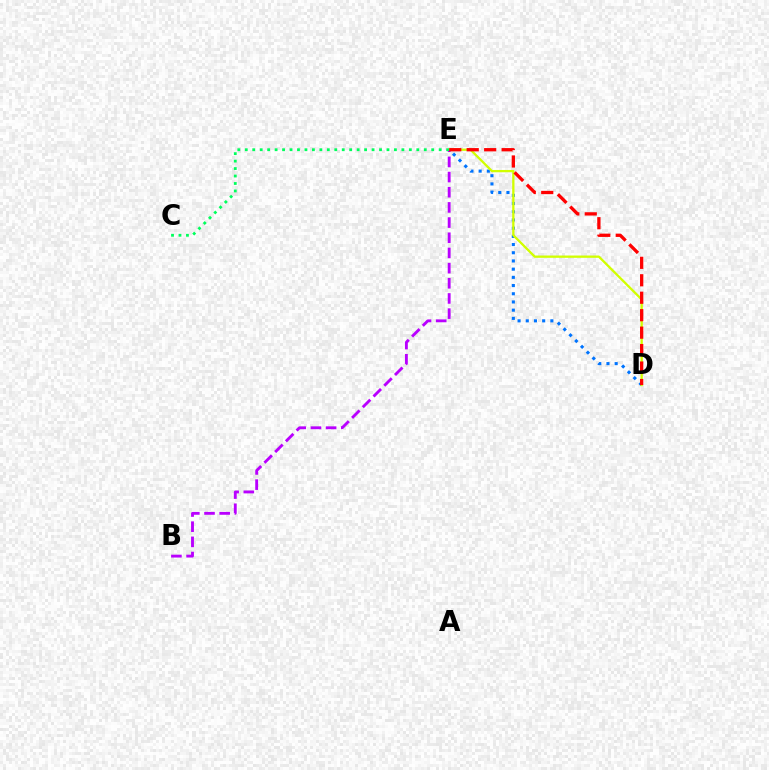{('D', 'E'): [{'color': '#0074ff', 'line_style': 'dotted', 'thickness': 2.23}, {'color': '#d1ff00', 'line_style': 'solid', 'thickness': 1.66}, {'color': '#ff0000', 'line_style': 'dashed', 'thickness': 2.37}], ('B', 'E'): [{'color': '#b900ff', 'line_style': 'dashed', 'thickness': 2.06}], ('C', 'E'): [{'color': '#00ff5c', 'line_style': 'dotted', 'thickness': 2.03}]}